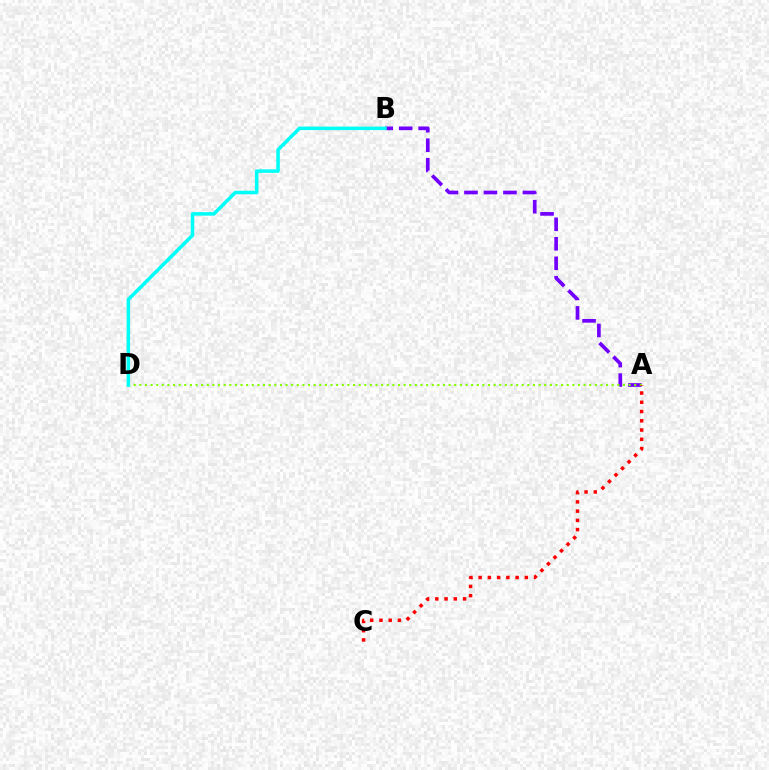{('A', 'B'): [{'color': '#7200ff', 'line_style': 'dashed', 'thickness': 2.65}], ('A', 'D'): [{'color': '#84ff00', 'line_style': 'dotted', 'thickness': 1.53}], ('B', 'D'): [{'color': '#00fff6', 'line_style': 'solid', 'thickness': 2.55}], ('A', 'C'): [{'color': '#ff0000', 'line_style': 'dotted', 'thickness': 2.51}]}